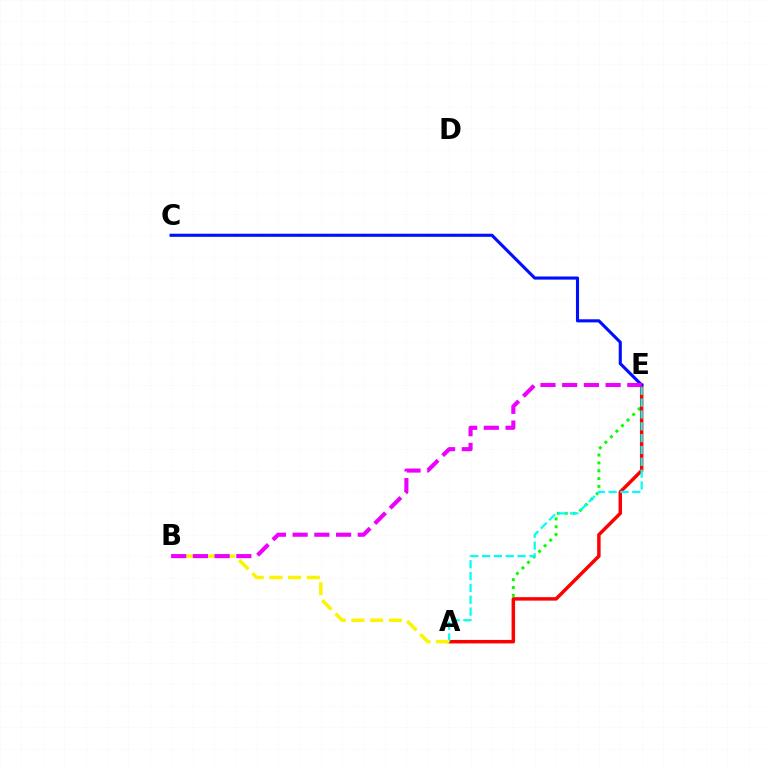{('A', 'E'): [{'color': '#08ff00', 'line_style': 'dotted', 'thickness': 2.13}, {'color': '#ff0000', 'line_style': 'solid', 'thickness': 2.49}, {'color': '#00fff6', 'line_style': 'dashed', 'thickness': 1.61}], ('A', 'B'): [{'color': '#fcf500', 'line_style': 'dashed', 'thickness': 2.54}], ('C', 'E'): [{'color': '#0010ff', 'line_style': 'solid', 'thickness': 2.24}], ('B', 'E'): [{'color': '#ee00ff', 'line_style': 'dashed', 'thickness': 2.95}]}